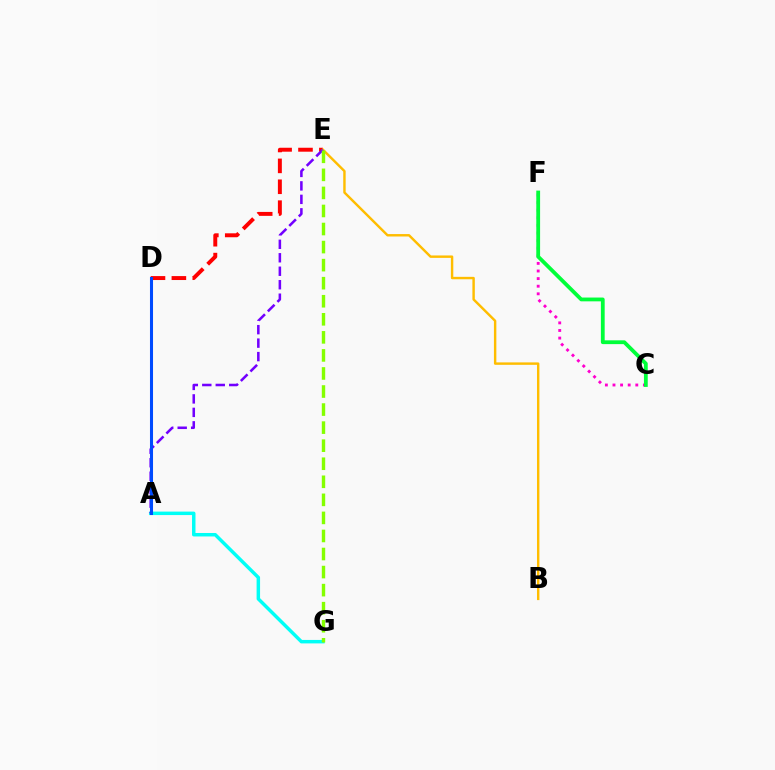{('D', 'E'): [{'color': '#ff0000', 'line_style': 'dashed', 'thickness': 2.84}], ('C', 'F'): [{'color': '#ff00cf', 'line_style': 'dotted', 'thickness': 2.07}, {'color': '#00ff39', 'line_style': 'solid', 'thickness': 2.73}], ('A', 'G'): [{'color': '#00fff6', 'line_style': 'solid', 'thickness': 2.49}], ('B', 'E'): [{'color': '#ffbd00', 'line_style': 'solid', 'thickness': 1.74}], ('A', 'E'): [{'color': '#7200ff', 'line_style': 'dashed', 'thickness': 1.83}], ('E', 'G'): [{'color': '#84ff00', 'line_style': 'dashed', 'thickness': 2.45}], ('A', 'D'): [{'color': '#004bff', 'line_style': 'solid', 'thickness': 2.2}]}